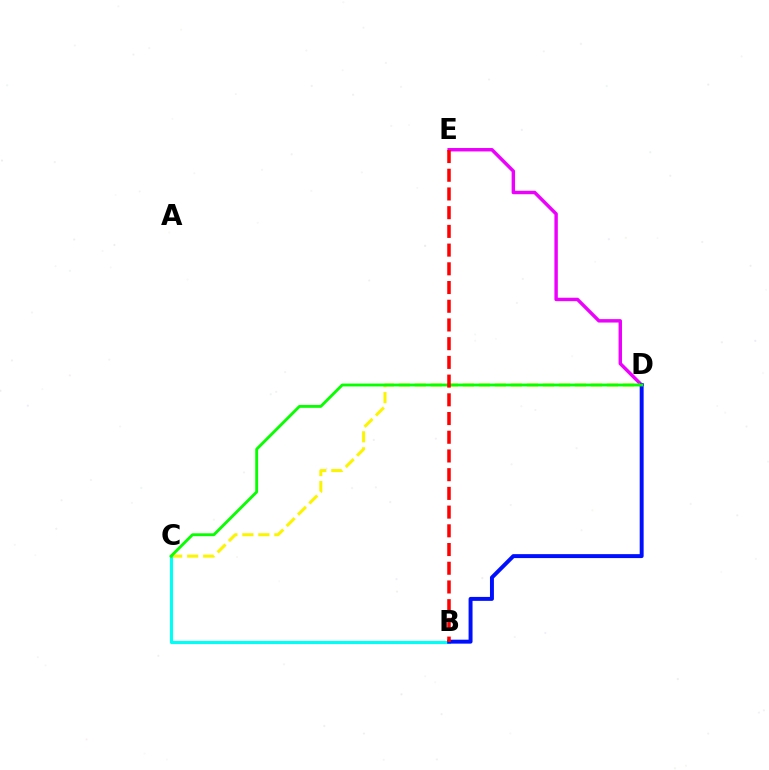{('D', 'E'): [{'color': '#ee00ff', 'line_style': 'solid', 'thickness': 2.47}], ('C', 'D'): [{'color': '#fcf500', 'line_style': 'dashed', 'thickness': 2.17}, {'color': '#08ff00', 'line_style': 'solid', 'thickness': 2.06}], ('B', 'C'): [{'color': '#00fff6', 'line_style': 'solid', 'thickness': 2.24}], ('B', 'D'): [{'color': '#0010ff', 'line_style': 'solid', 'thickness': 2.84}], ('B', 'E'): [{'color': '#ff0000', 'line_style': 'dashed', 'thickness': 2.54}]}